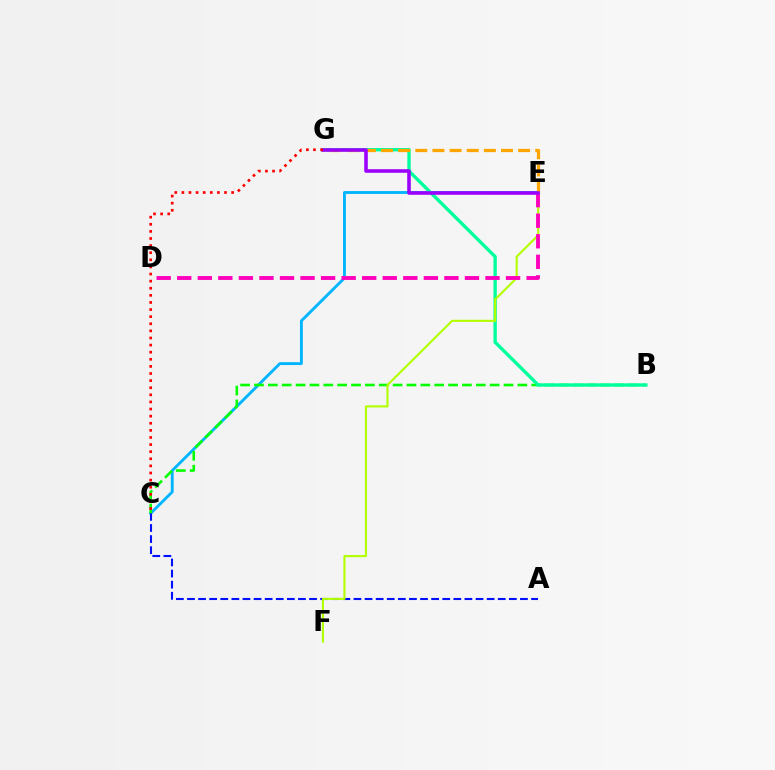{('C', 'E'): [{'color': '#00b5ff', 'line_style': 'solid', 'thickness': 2.06}], ('A', 'C'): [{'color': '#0010ff', 'line_style': 'dashed', 'thickness': 1.51}], ('B', 'C'): [{'color': '#08ff00', 'line_style': 'dashed', 'thickness': 1.88}], ('B', 'G'): [{'color': '#00ff9d', 'line_style': 'solid', 'thickness': 2.41}], ('E', 'G'): [{'color': '#ffa500', 'line_style': 'dashed', 'thickness': 2.33}, {'color': '#9b00ff', 'line_style': 'solid', 'thickness': 2.57}], ('E', 'F'): [{'color': '#b3ff00', 'line_style': 'solid', 'thickness': 1.52}], ('D', 'E'): [{'color': '#ff00bd', 'line_style': 'dashed', 'thickness': 2.79}], ('C', 'G'): [{'color': '#ff0000', 'line_style': 'dotted', 'thickness': 1.93}]}